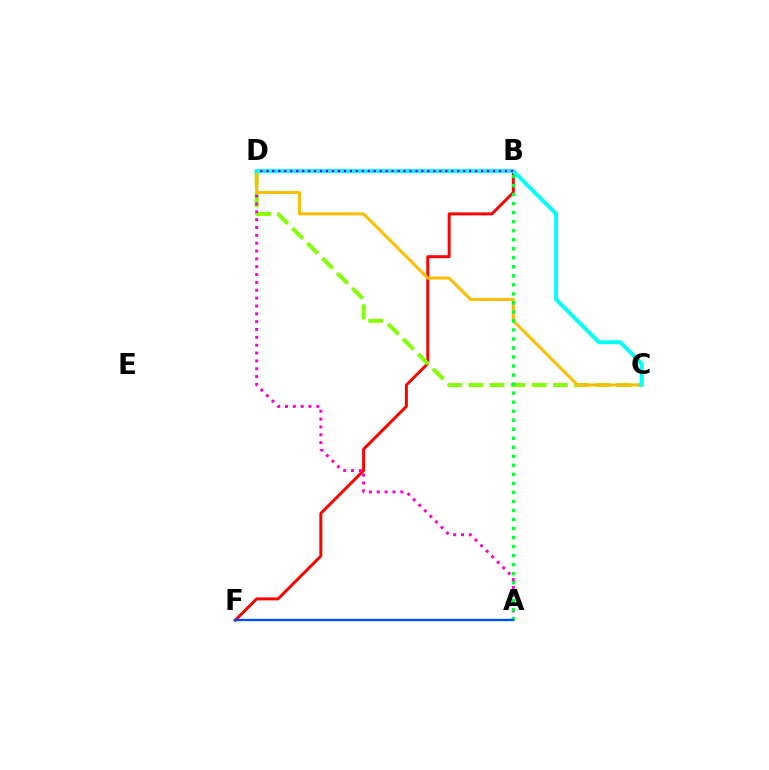{('B', 'F'): [{'color': '#ff0000', 'line_style': 'solid', 'thickness': 2.13}], ('C', 'D'): [{'color': '#84ff00', 'line_style': 'dashed', 'thickness': 2.87}, {'color': '#ffbd00', 'line_style': 'solid', 'thickness': 2.16}, {'color': '#00fff6', 'line_style': 'solid', 'thickness': 2.83}], ('A', 'D'): [{'color': '#ff00cf', 'line_style': 'dotted', 'thickness': 2.13}], ('A', 'B'): [{'color': '#00ff39', 'line_style': 'dotted', 'thickness': 2.45}], ('A', 'F'): [{'color': '#004bff', 'line_style': 'solid', 'thickness': 1.64}], ('B', 'D'): [{'color': '#7200ff', 'line_style': 'dotted', 'thickness': 1.62}]}